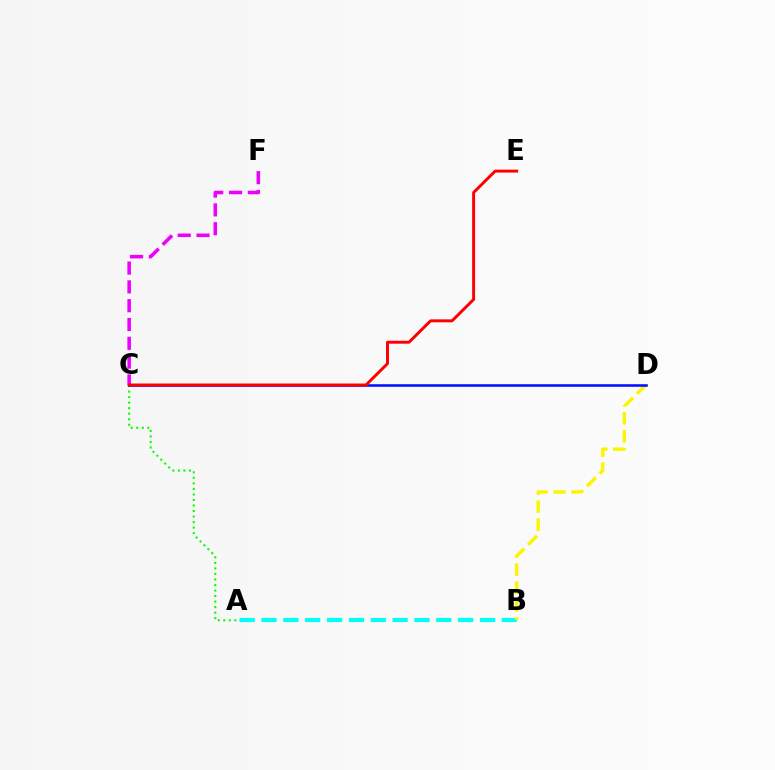{('A', 'B'): [{'color': '#00fff6', 'line_style': 'dashed', 'thickness': 2.97}], ('A', 'C'): [{'color': '#08ff00', 'line_style': 'dotted', 'thickness': 1.5}], ('B', 'D'): [{'color': '#fcf500', 'line_style': 'dashed', 'thickness': 2.44}], ('C', 'F'): [{'color': '#ee00ff', 'line_style': 'dashed', 'thickness': 2.56}], ('C', 'D'): [{'color': '#0010ff', 'line_style': 'solid', 'thickness': 1.84}], ('C', 'E'): [{'color': '#ff0000', 'line_style': 'solid', 'thickness': 2.12}]}